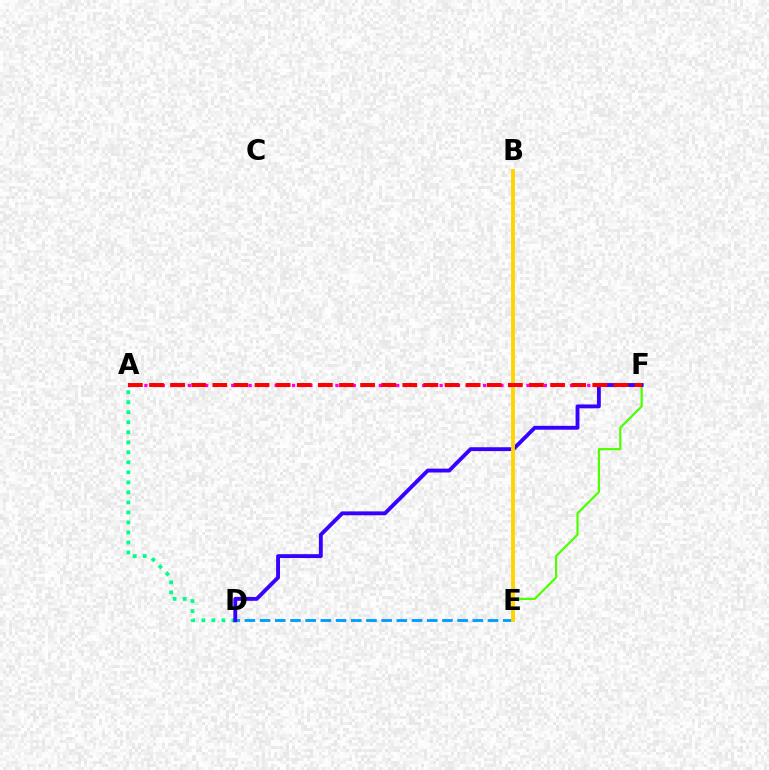{('A', 'D'): [{'color': '#00ff86', 'line_style': 'dotted', 'thickness': 2.72}], ('D', 'E'): [{'color': '#009eff', 'line_style': 'dashed', 'thickness': 2.06}], ('E', 'F'): [{'color': '#4fff00', 'line_style': 'solid', 'thickness': 1.59}], ('A', 'F'): [{'color': '#ff00ed', 'line_style': 'dotted', 'thickness': 2.36}, {'color': '#ff0000', 'line_style': 'dashed', 'thickness': 2.87}], ('D', 'F'): [{'color': '#3700ff', 'line_style': 'solid', 'thickness': 2.78}], ('B', 'E'): [{'color': '#ffd500', 'line_style': 'solid', 'thickness': 2.77}]}